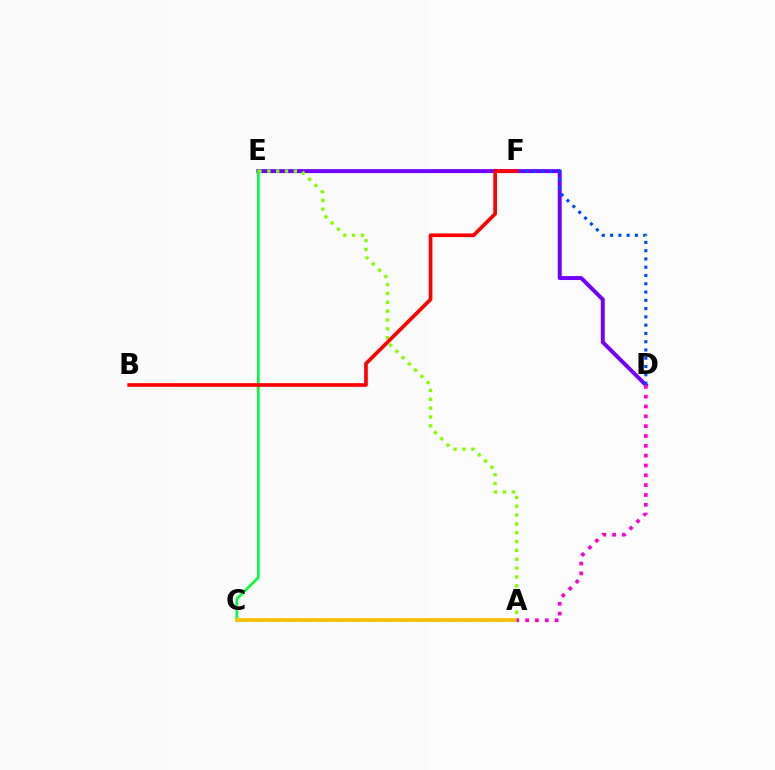{('D', 'E'): [{'color': '#7200ff', 'line_style': 'solid', 'thickness': 2.84}], ('C', 'E'): [{'color': '#00ff39', 'line_style': 'solid', 'thickness': 1.93}], ('D', 'F'): [{'color': '#004bff', 'line_style': 'dotted', 'thickness': 2.25}], ('A', 'C'): [{'color': '#00fff6', 'line_style': 'dashed', 'thickness': 2.18}, {'color': '#ffbd00', 'line_style': 'solid', 'thickness': 2.63}], ('A', 'E'): [{'color': '#84ff00', 'line_style': 'dotted', 'thickness': 2.4}], ('B', 'F'): [{'color': '#ff0000', 'line_style': 'solid', 'thickness': 2.65}], ('A', 'D'): [{'color': '#ff00cf', 'line_style': 'dotted', 'thickness': 2.67}]}